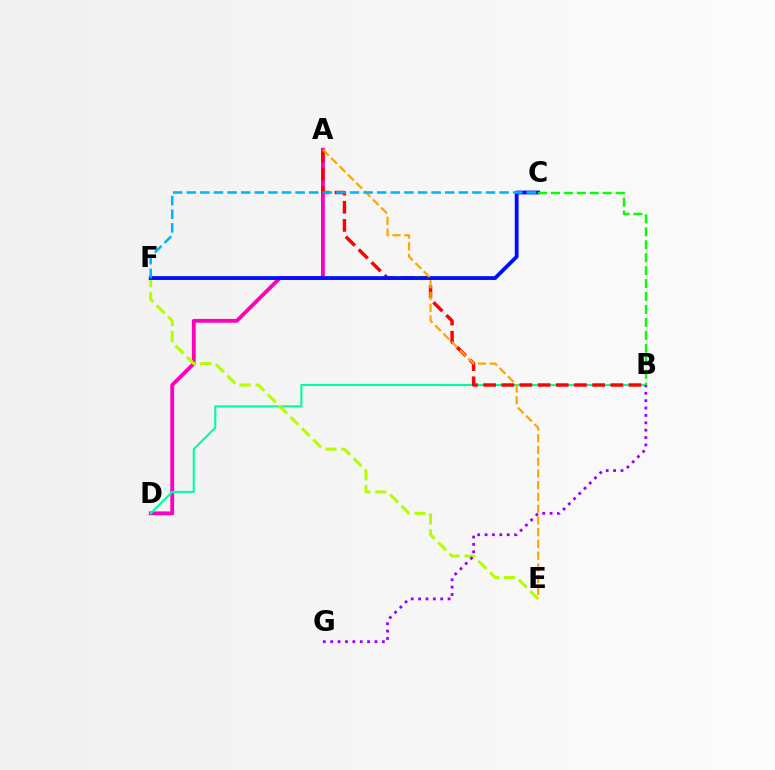{('A', 'D'): [{'color': '#ff00bd', 'line_style': 'solid', 'thickness': 2.76}], ('B', 'D'): [{'color': '#00ff9d', 'line_style': 'solid', 'thickness': 1.53}], ('E', 'F'): [{'color': '#b3ff00', 'line_style': 'dashed', 'thickness': 2.18}], ('A', 'B'): [{'color': '#ff0000', 'line_style': 'dashed', 'thickness': 2.47}], ('C', 'F'): [{'color': '#0010ff', 'line_style': 'solid', 'thickness': 2.75}, {'color': '#00b5ff', 'line_style': 'dashed', 'thickness': 1.85}], ('A', 'E'): [{'color': '#ffa500', 'line_style': 'dashed', 'thickness': 1.59}], ('B', 'G'): [{'color': '#9b00ff', 'line_style': 'dotted', 'thickness': 2.01}], ('B', 'C'): [{'color': '#08ff00', 'line_style': 'dashed', 'thickness': 1.76}]}